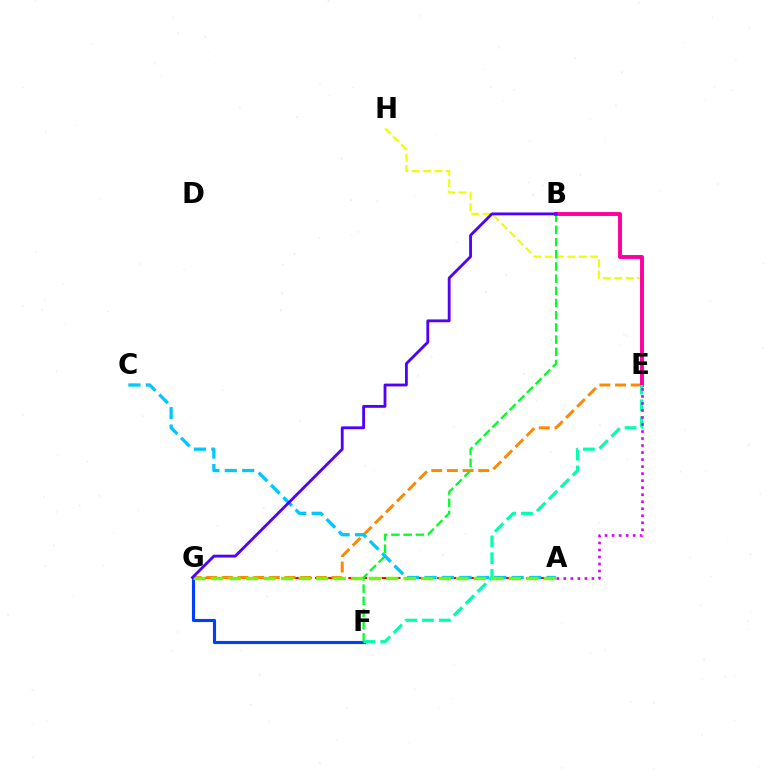{('A', 'G'): [{'color': '#ff0000', 'line_style': 'dashed', 'thickness': 1.51}, {'color': '#66ff00', 'line_style': 'dashed', 'thickness': 2.38}], ('E', 'G'): [{'color': '#ff8800', 'line_style': 'dashed', 'thickness': 2.13}], ('F', 'G'): [{'color': '#003fff', 'line_style': 'solid', 'thickness': 2.25}], ('E', 'H'): [{'color': '#eeff00', 'line_style': 'dashed', 'thickness': 1.55}], ('B', 'F'): [{'color': '#00ff27', 'line_style': 'dashed', 'thickness': 1.66}], ('A', 'C'): [{'color': '#00c7ff', 'line_style': 'dashed', 'thickness': 2.37}], ('B', 'E'): [{'color': '#ff00a0', 'line_style': 'solid', 'thickness': 2.83}], ('E', 'F'): [{'color': '#00ffaf', 'line_style': 'dashed', 'thickness': 2.29}], ('B', 'G'): [{'color': '#4f00ff', 'line_style': 'solid', 'thickness': 2.03}], ('A', 'E'): [{'color': '#d600ff', 'line_style': 'dotted', 'thickness': 1.91}]}